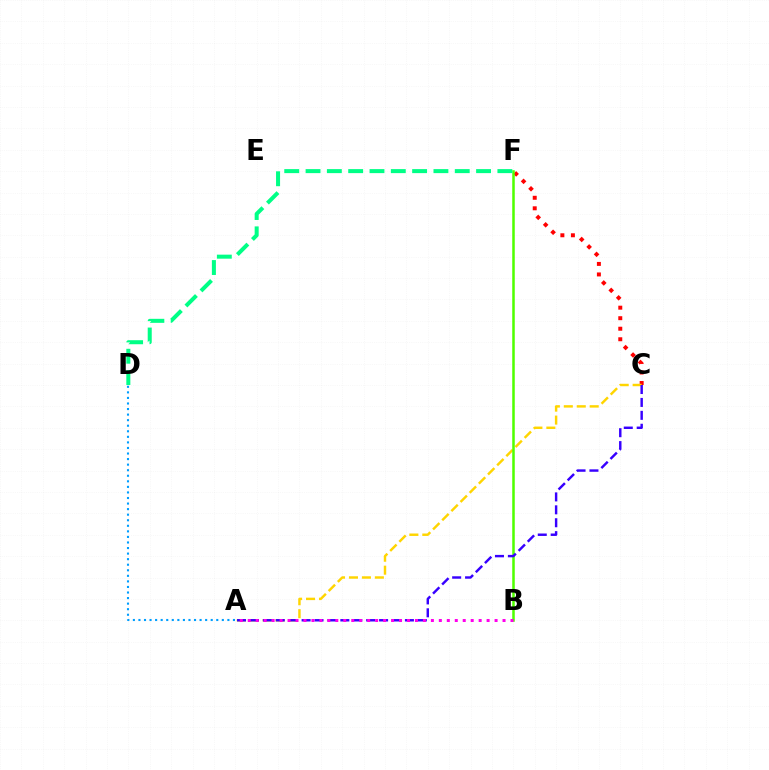{('C', 'F'): [{'color': '#ff0000', 'line_style': 'dotted', 'thickness': 2.86}], ('A', 'D'): [{'color': '#009eff', 'line_style': 'dotted', 'thickness': 1.51}], ('A', 'C'): [{'color': '#ffd500', 'line_style': 'dashed', 'thickness': 1.76}, {'color': '#3700ff', 'line_style': 'dashed', 'thickness': 1.75}], ('B', 'F'): [{'color': '#4fff00', 'line_style': 'solid', 'thickness': 1.82}], ('D', 'F'): [{'color': '#00ff86', 'line_style': 'dashed', 'thickness': 2.9}], ('A', 'B'): [{'color': '#ff00ed', 'line_style': 'dotted', 'thickness': 2.16}]}